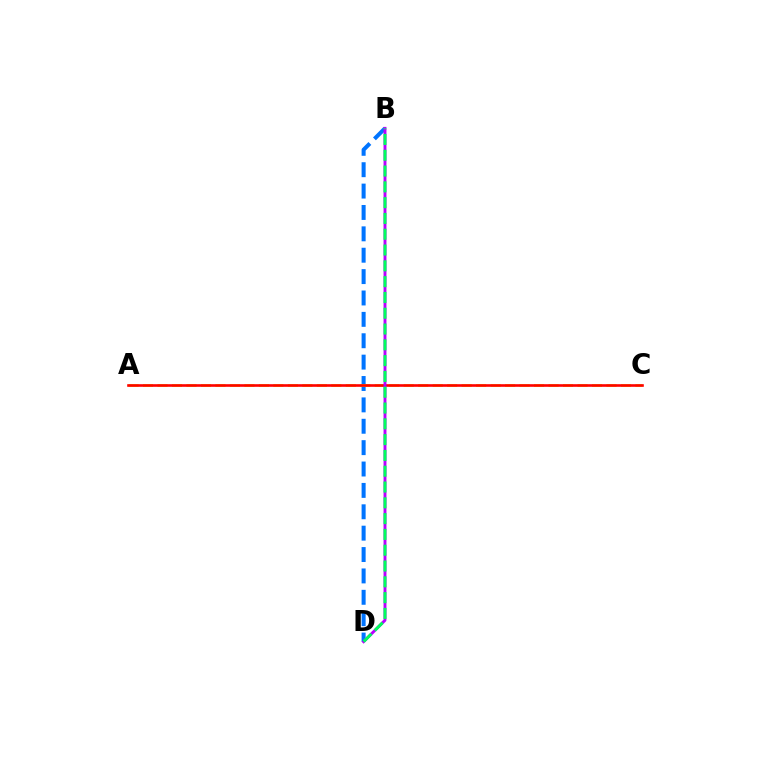{('B', 'D'): [{'color': '#0074ff', 'line_style': 'dashed', 'thickness': 2.9}, {'color': '#b900ff', 'line_style': 'solid', 'thickness': 2.09}, {'color': '#00ff5c', 'line_style': 'dashed', 'thickness': 2.15}], ('A', 'C'): [{'color': '#d1ff00', 'line_style': 'dashed', 'thickness': 1.97}, {'color': '#ff0000', 'line_style': 'solid', 'thickness': 1.89}]}